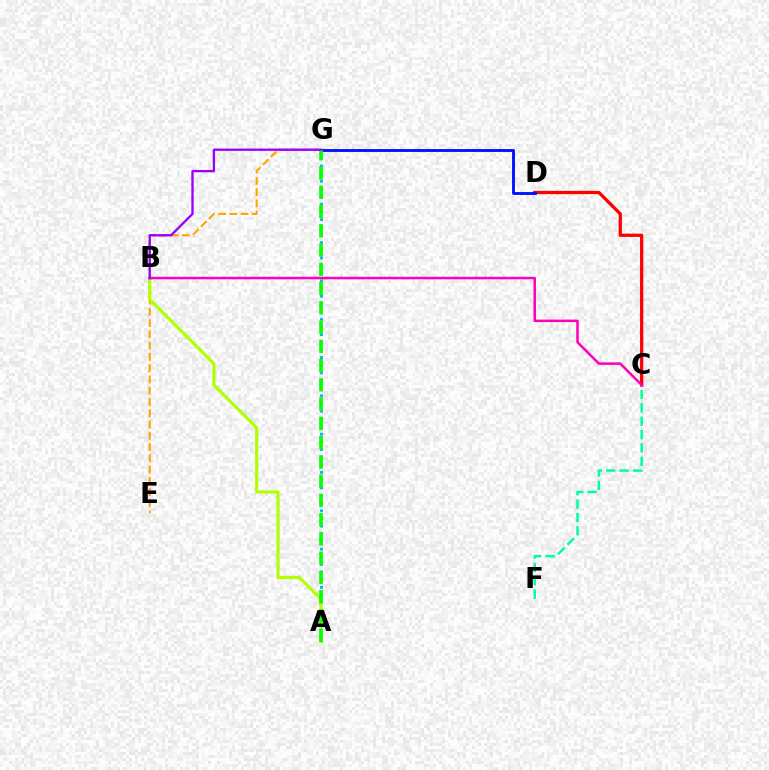{('E', 'G'): [{'color': '#ffa500', 'line_style': 'dashed', 'thickness': 1.53}], ('A', 'G'): [{'color': '#00b5ff', 'line_style': 'dotted', 'thickness': 2.08}, {'color': '#08ff00', 'line_style': 'dashed', 'thickness': 2.62}], ('A', 'B'): [{'color': '#b3ff00', 'line_style': 'solid', 'thickness': 2.27}], ('C', 'D'): [{'color': '#ff0000', 'line_style': 'solid', 'thickness': 2.35}], ('C', 'F'): [{'color': '#00ff9d', 'line_style': 'dashed', 'thickness': 1.82}], ('D', 'G'): [{'color': '#0010ff', 'line_style': 'solid', 'thickness': 2.06}], ('B', 'C'): [{'color': '#ff00bd', 'line_style': 'solid', 'thickness': 1.82}], ('B', 'G'): [{'color': '#9b00ff', 'line_style': 'solid', 'thickness': 1.69}]}